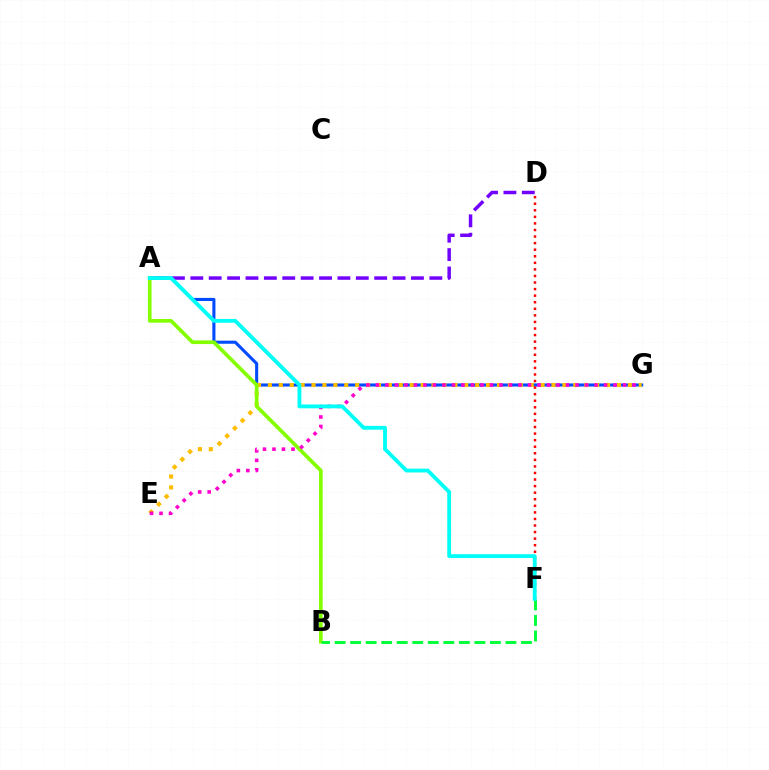{('A', 'G'): [{'color': '#004bff', 'line_style': 'solid', 'thickness': 2.22}], ('E', 'G'): [{'color': '#ffbd00', 'line_style': 'dotted', 'thickness': 2.96}, {'color': '#ff00cf', 'line_style': 'dotted', 'thickness': 2.58}], ('A', 'D'): [{'color': '#7200ff', 'line_style': 'dashed', 'thickness': 2.5}], ('D', 'F'): [{'color': '#ff0000', 'line_style': 'dotted', 'thickness': 1.78}], ('A', 'B'): [{'color': '#84ff00', 'line_style': 'solid', 'thickness': 2.64}], ('B', 'F'): [{'color': '#00ff39', 'line_style': 'dashed', 'thickness': 2.11}], ('A', 'F'): [{'color': '#00fff6', 'line_style': 'solid', 'thickness': 2.76}]}